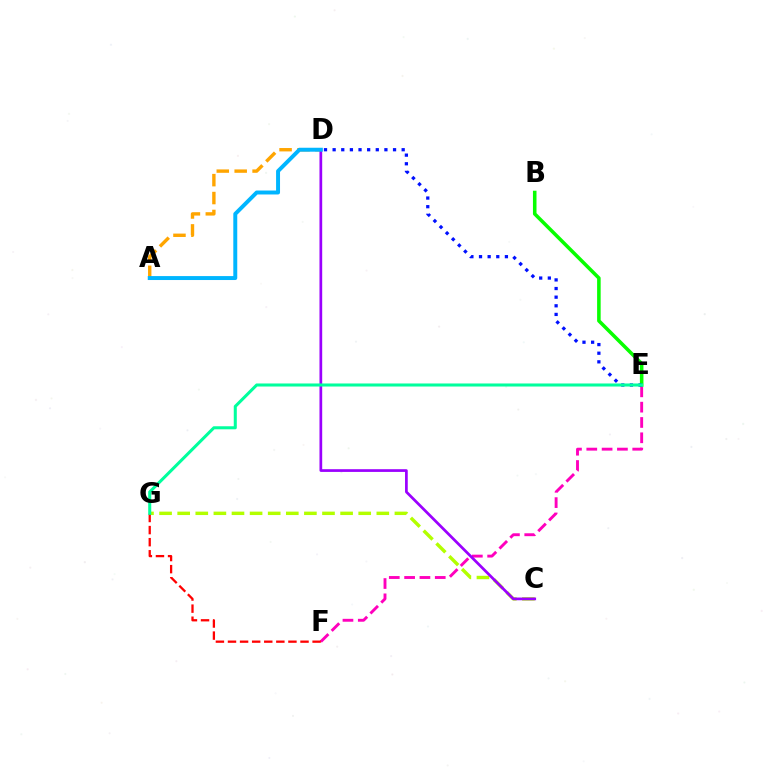{('A', 'D'): [{'color': '#ffa500', 'line_style': 'dashed', 'thickness': 2.43}, {'color': '#00b5ff', 'line_style': 'solid', 'thickness': 2.84}], ('C', 'G'): [{'color': '#b3ff00', 'line_style': 'dashed', 'thickness': 2.46}], ('E', 'F'): [{'color': '#ff00bd', 'line_style': 'dashed', 'thickness': 2.08}], ('F', 'G'): [{'color': '#ff0000', 'line_style': 'dashed', 'thickness': 1.64}], ('B', 'E'): [{'color': '#08ff00', 'line_style': 'solid', 'thickness': 2.56}], ('D', 'E'): [{'color': '#0010ff', 'line_style': 'dotted', 'thickness': 2.34}], ('C', 'D'): [{'color': '#9b00ff', 'line_style': 'solid', 'thickness': 1.96}], ('E', 'G'): [{'color': '#00ff9d', 'line_style': 'solid', 'thickness': 2.19}]}